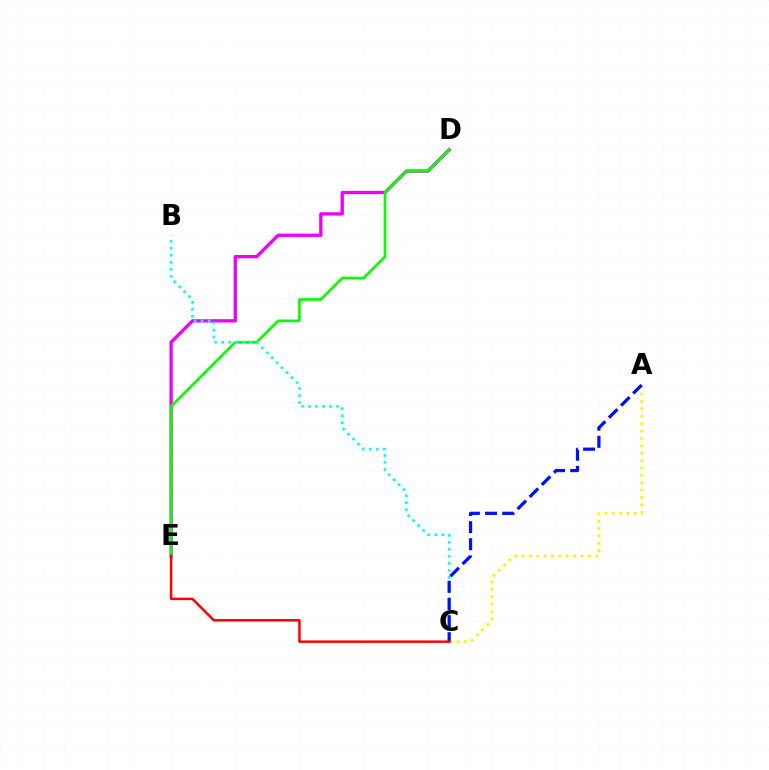{('D', 'E'): [{'color': '#ee00ff', 'line_style': 'solid', 'thickness': 2.38}, {'color': '#08ff00', 'line_style': 'solid', 'thickness': 1.92}], ('B', 'C'): [{'color': '#00fff6', 'line_style': 'dotted', 'thickness': 1.9}], ('A', 'C'): [{'color': '#fcf500', 'line_style': 'dotted', 'thickness': 2.01}, {'color': '#0010ff', 'line_style': 'dashed', 'thickness': 2.33}], ('C', 'E'): [{'color': '#ff0000', 'line_style': 'solid', 'thickness': 1.79}]}